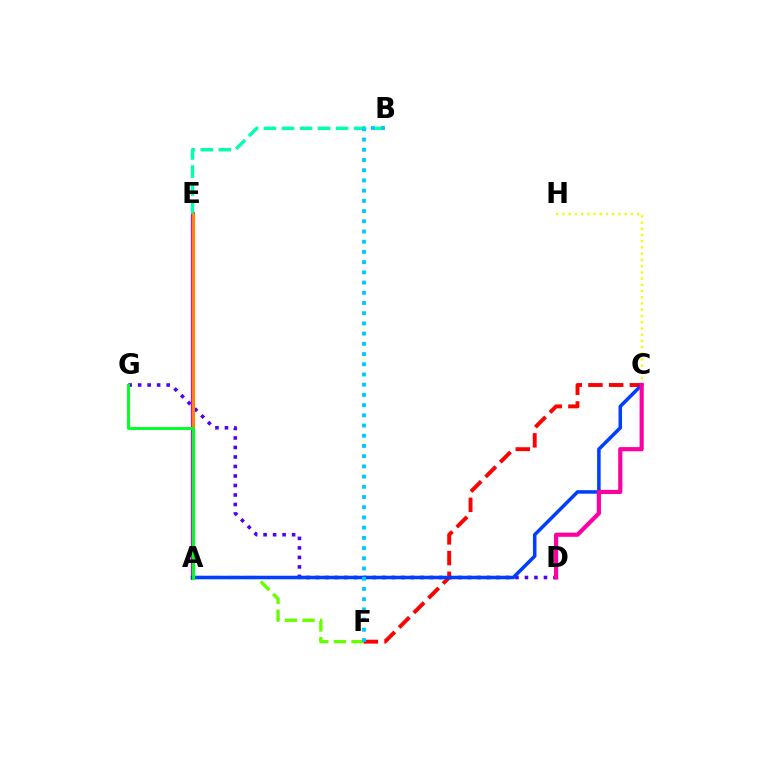{('D', 'G'): [{'color': '#4f00ff', 'line_style': 'dotted', 'thickness': 2.58}], ('A', 'E'): [{'color': '#d600ff', 'line_style': 'solid', 'thickness': 2.97}, {'color': '#ff8800', 'line_style': 'solid', 'thickness': 2.1}], ('B', 'E'): [{'color': '#00ffaf', 'line_style': 'dashed', 'thickness': 2.45}], ('A', 'F'): [{'color': '#66ff00', 'line_style': 'dashed', 'thickness': 2.39}], ('C', 'H'): [{'color': '#eeff00', 'line_style': 'dotted', 'thickness': 1.69}], ('C', 'F'): [{'color': '#ff0000', 'line_style': 'dashed', 'thickness': 2.81}], ('A', 'C'): [{'color': '#003fff', 'line_style': 'solid', 'thickness': 2.54}], ('C', 'D'): [{'color': '#ff00a0', 'line_style': 'solid', 'thickness': 3.0}], ('B', 'F'): [{'color': '#00c7ff', 'line_style': 'dotted', 'thickness': 2.77}], ('A', 'G'): [{'color': '#00ff27', 'line_style': 'solid', 'thickness': 2.11}]}